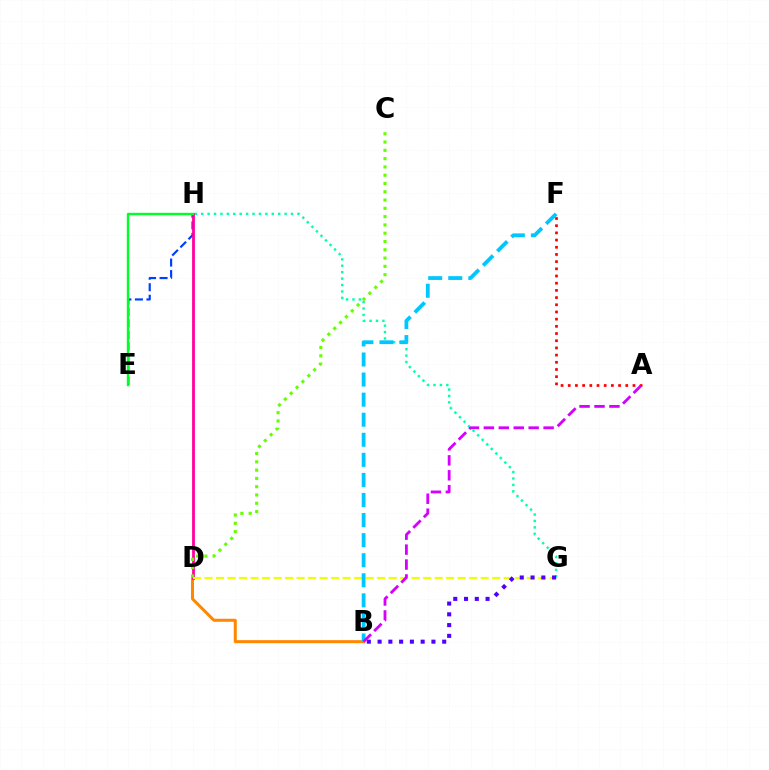{('E', 'H'): [{'color': '#003fff', 'line_style': 'dashed', 'thickness': 1.56}, {'color': '#00ff27', 'line_style': 'solid', 'thickness': 1.74}], ('G', 'H'): [{'color': '#00ffaf', 'line_style': 'dotted', 'thickness': 1.74}], ('A', 'F'): [{'color': '#ff0000', 'line_style': 'dotted', 'thickness': 1.95}], ('B', 'D'): [{'color': '#ff8800', 'line_style': 'solid', 'thickness': 2.17}], ('D', 'H'): [{'color': '#ff00a0', 'line_style': 'solid', 'thickness': 2.01}], ('D', 'G'): [{'color': '#eeff00', 'line_style': 'dashed', 'thickness': 1.56}], ('B', 'G'): [{'color': '#4f00ff', 'line_style': 'dotted', 'thickness': 2.93}], ('B', 'F'): [{'color': '#00c7ff', 'line_style': 'dashed', 'thickness': 2.73}], ('A', 'B'): [{'color': '#d600ff', 'line_style': 'dashed', 'thickness': 2.03}], ('C', 'D'): [{'color': '#66ff00', 'line_style': 'dotted', 'thickness': 2.25}]}